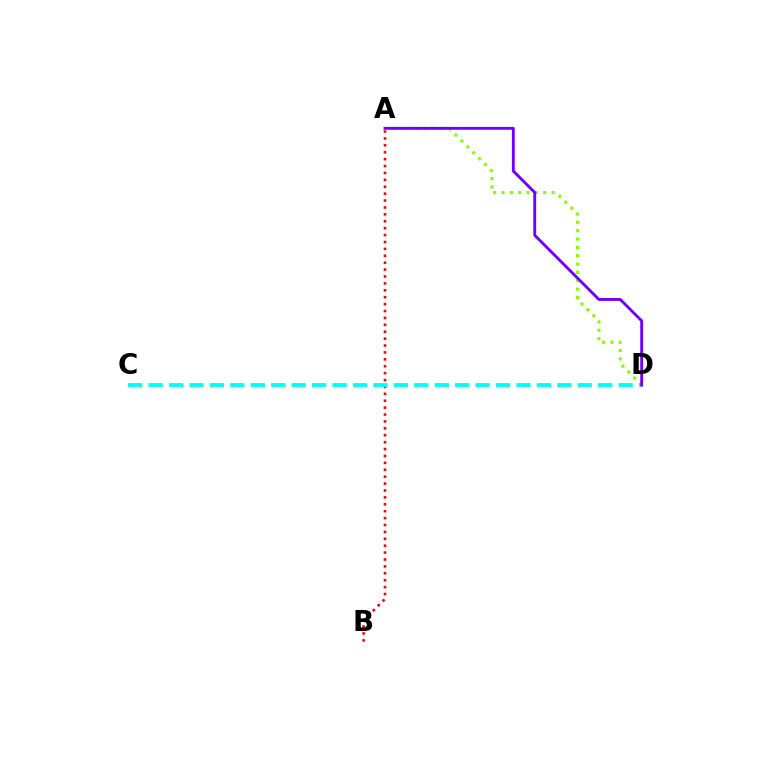{('A', 'D'): [{'color': '#84ff00', 'line_style': 'dotted', 'thickness': 2.27}, {'color': '#7200ff', 'line_style': 'solid', 'thickness': 2.07}], ('A', 'B'): [{'color': '#ff0000', 'line_style': 'dotted', 'thickness': 1.88}], ('C', 'D'): [{'color': '#00fff6', 'line_style': 'dashed', 'thickness': 2.78}]}